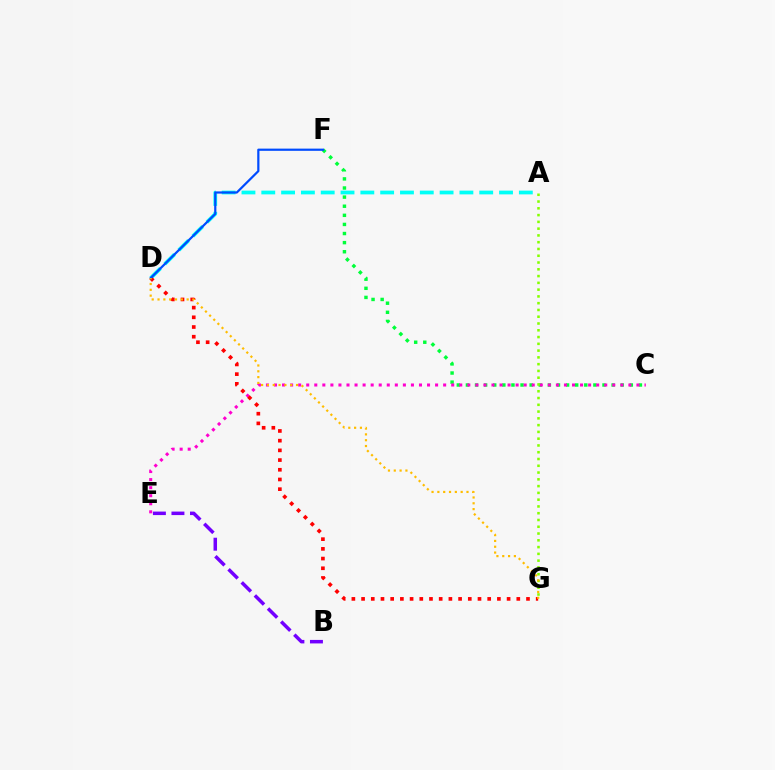{('B', 'E'): [{'color': '#7200ff', 'line_style': 'dashed', 'thickness': 2.52}], ('C', 'F'): [{'color': '#00ff39', 'line_style': 'dotted', 'thickness': 2.47}], ('C', 'E'): [{'color': '#ff00cf', 'line_style': 'dotted', 'thickness': 2.19}], ('A', 'D'): [{'color': '#00fff6', 'line_style': 'dashed', 'thickness': 2.69}], ('A', 'G'): [{'color': '#84ff00', 'line_style': 'dotted', 'thickness': 1.84}], ('D', 'G'): [{'color': '#ff0000', 'line_style': 'dotted', 'thickness': 2.64}, {'color': '#ffbd00', 'line_style': 'dotted', 'thickness': 1.58}], ('D', 'F'): [{'color': '#004bff', 'line_style': 'solid', 'thickness': 1.59}]}